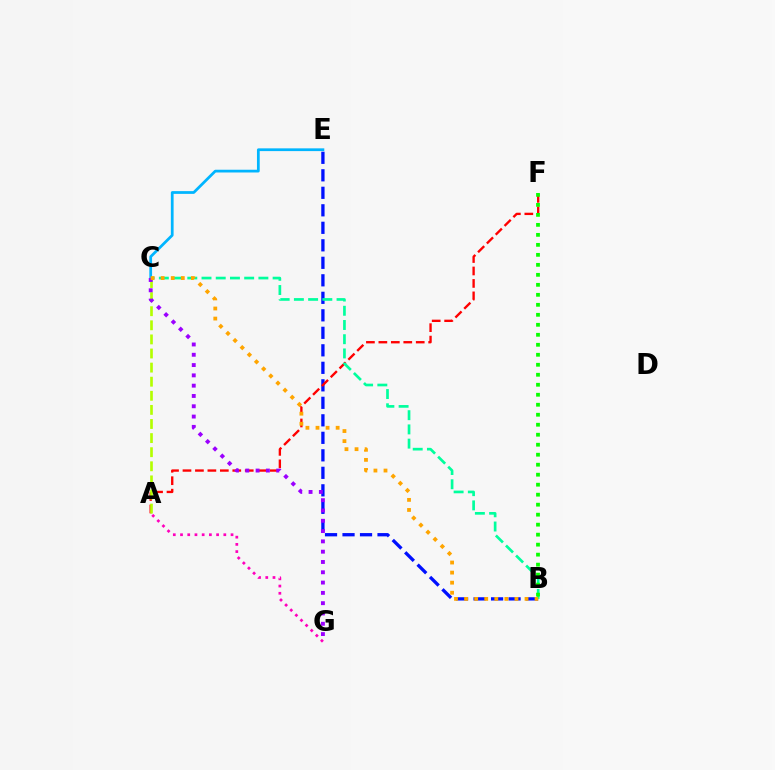{('B', 'E'): [{'color': '#0010ff', 'line_style': 'dashed', 'thickness': 2.38}], ('A', 'F'): [{'color': '#ff0000', 'line_style': 'dashed', 'thickness': 1.69}], ('B', 'C'): [{'color': '#00ff9d', 'line_style': 'dashed', 'thickness': 1.93}, {'color': '#ffa500', 'line_style': 'dotted', 'thickness': 2.74}], ('A', 'G'): [{'color': '#ff00bd', 'line_style': 'dotted', 'thickness': 1.96}], ('A', 'C'): [{'color': '#b3ff00', 'line_style': 'dashed', 'thickness': 1.92}], ('C', 'E'): [{'color': '#00b5ff', 'line_style': 'solid', 'thickness': 1.98}], ('C', 'G'): [{'color': '#9b00ff', 'line_style': 'dotted', 'thickness': 2.8}], ('B', 'F'): [{'color': '#08ff00', 'line_style': 'dotted', 'thickness': 2.72}]}